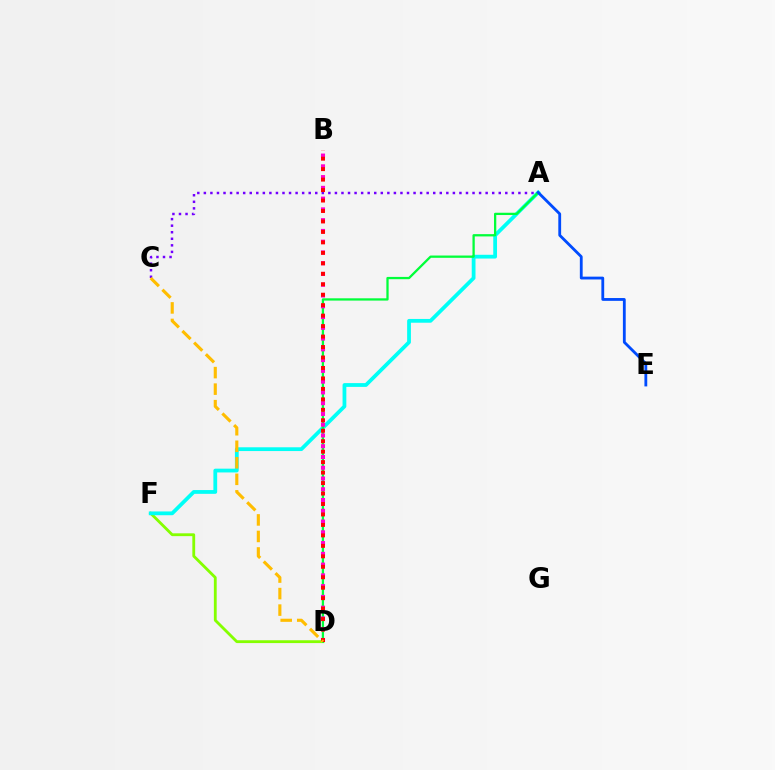{('A', 'C'): [{'color': '#7200ff', 'line_style': 'dotted', 'thickness': 1.78}], ('D', 'F'): [{'color': '#84ff00', 'line_style': 'solid', 'thickness': 2.03}], ('A', 'F'): [{'color': '#00fff6', 'line_style': 'solid', 'thickness': 2.72}], ('A', 'D'): [{'color': '#00ff39', 'line_style': 'solid', 'thickness': 1.64}], ('B', 'D'): [{'color': '#ff00cf', 'line_style': 'dotted', 'thickness': 2.92}, {'color': '#ff0000', 'line_style': 'dotted', 'thickness': 2.84}], ('C', 'D'): [{'color': '#ffbd00', 'line_style': 'dashed', 'thickness': 2.24}], ('A', 'E'): [{'color': '#004bff', 'line_style': 'solid', 'thickness': 2.03}]}